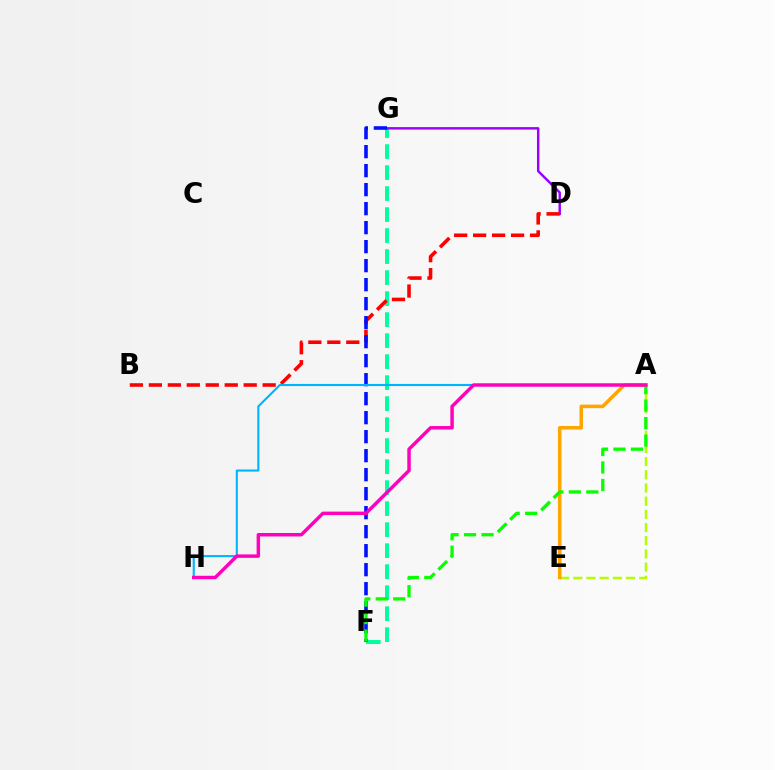{('F', 'G'): [{'color': '#00ff9d', 'line_style': 'dashed', 'thickness': 2.85}, {'color': '#0010ff', 'line_style': 'dashed', 'thickness': 2.58}], ('D', 'G'): [{'color': '#9b00ff', 'line_style': 'solid', 'thickness': 1.76}], ('B', 'D'): [{'color': '#ff0000', 'line_style': 'dashed', 'thickness': 2.58}], ('A', 'E'): [{'color': '#b3ff00', 'line_style': 'dashed', 'thickness': 1.79}, {'color': '#ffa500', 'line_style': 'solid', 'thickness': 2.55}], ('A', 'H'): [{'color': '#00b5ff', 'line_style': 'solid', 'thickness': 1.52}, {'color': '#ff00bd', 'line_style': 'solid', 'thickness': 2.48}], ('A', 'F'): [{'color': '#08ff00', 'line_style': 'dashed', 'thickness': 2.38}]}